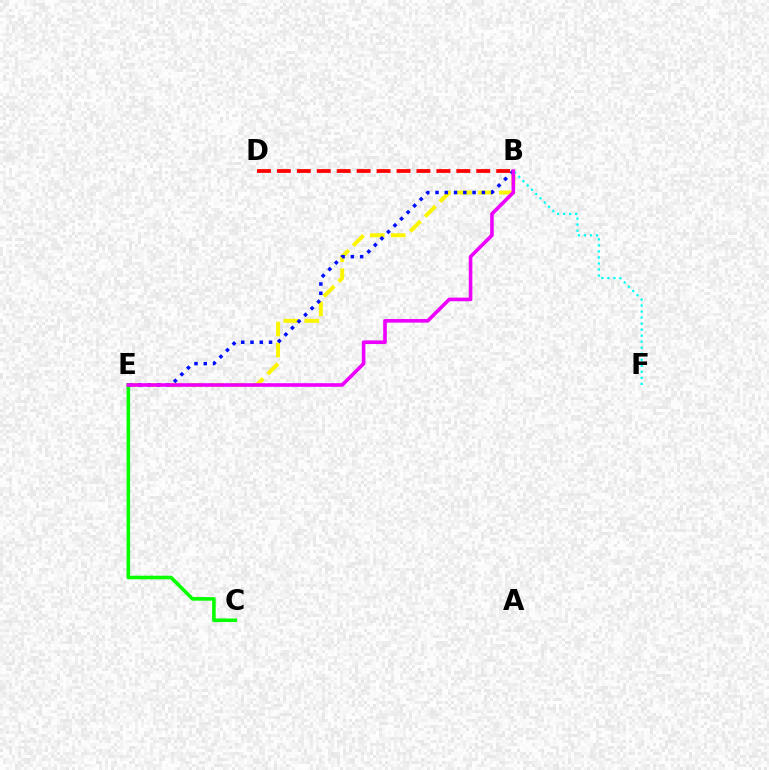{('B', 'E'): [{'color': '#fcf500', 'line_style': 'dashed', 'thickness': 2.85}, {'color': '#0010ff', 'line_style': 'dotted', 'thickness': 2.52}, {'color': '#ee00ff', 'line_style': 'solid', 'thickness': 2.6}], ('B', 'F'): [{'color': '#00fff6', 'line_style': 'dotted', 'thickness': 1.64}], ('C', 'E'): [{'color': '#08ff00', 'line_style': 'solid', 'thickness': 2.59}], ('B', 'D'): [{'color': '#ff0000', 'line_style': 'dashed', 'thickness': 2.71}]}